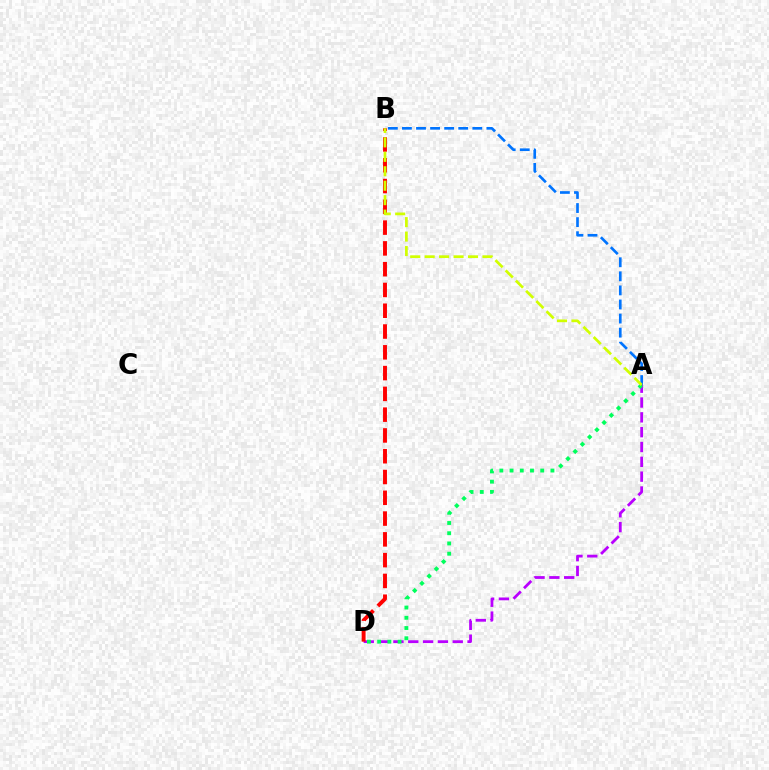{('A', 'B'): [{'color': '#0074ff', 'line_style': 'dashed', 'thickness': 1.91}, {'color': '#d1ff00', 'line_style': 'dashed', 'thickness': 1.96}], ('A', 'D'): [{'color': '#b900ff', 'line_style': 'dashed', 'thickness': 2.01}, {'color': '#00ff5c', 'line_style': 'dotted', 'thickness': 2.78}], ('B', 'D'): [{'color': '#ff0000', 'line_style': 'dashed', 'thickness': 2.82}]}